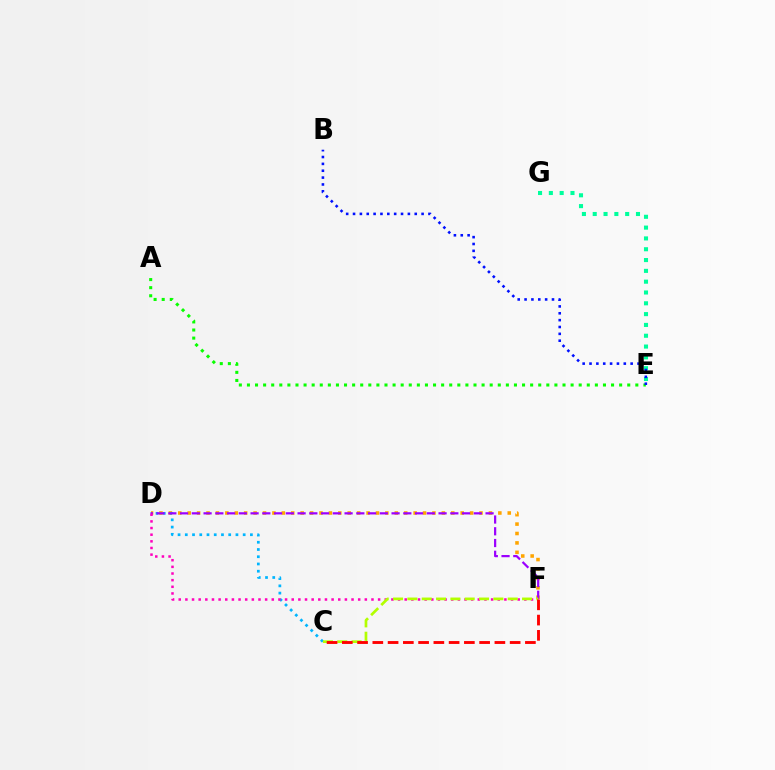{('D', 'F'): [{'color': '#ffa500', 'line_style': 'dotted', 'thickness': 2.56}, {'color': '#9b00ff', 'line_style': 'dashed', 'thickness': 1.6}, {'color': '#ff00bd', 'line_style': 'dotted', 'thickness': 1.81}], ('C', 'D'): [{'color': '#00b5ff', 'line_style': 'dotted', 'thickness': 1.97}], ('E', 'G'): [{'color': '#00ff9d', 'line_style': 'dotted', 'thickness': 2.94}], ('C', 'F'): [{'color': '#b3ff00', 'line_style': 'dashed', 'thickness': 1.95}, {'color': '#ff0000', 'line_style': 'dashed', 'thickness': 2.07}], ('A', 'E'): [{'color': '#08ff00', 'line_style': 'dotted', 'thickness': 2.2}], ('B', 'E'): [{'color': '#0010ff', 'line_style': 'dotted', 'thickness': 1.86}]}